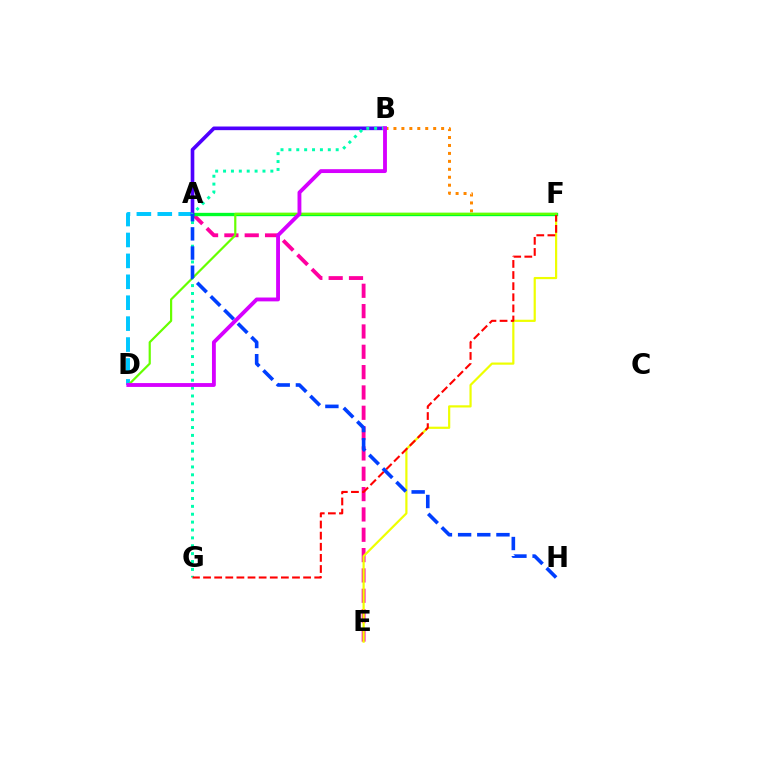{('A', 'D'): [{'color': '#00c7ff', 'line_style': 'dashed', 'thickness': 2.84}], ('B', 'F'): [{'color': '#ff8800', 'line_style': 'dotted', 'thickness': 2.16}], ('A', 'E'): [{'color': '#ff00a0', 'line_style': 'dashed', 'thickness': 2.76}], ('E', 'F'): [{'color': '#eeff00', 'line_style': 'solid', 'thickness': 1.58}], ('A', 'F'): [{'color': '#00ff27', 'line_style': 'solid', 'thickness': 2.4}], ('A', 'B'): [{'color': '#4f00ff', 'line_style': 'solid', 'thickness': 2.63}], ('B', 'G'): [{'color': '#00ffaf', 'line_style': 'dotted', 'thickness': 2.14}], ('F', 'G'): [{'color': '#ff0000', 'line_style': 'dashed', 'thickness': 1.51}], ('D', 'F'): [{'color': '#66ff00', 'line_style': 'solid', 'thickness': 1.58}], ('A', 'H'): [{'color': '#003fff', 'line_style': 'dashed', 'thickness': 2.6}], ('B', 'D'): [{'color': '#d600ff', 'line_style': 'solid', 'thickness': 2.77}]}